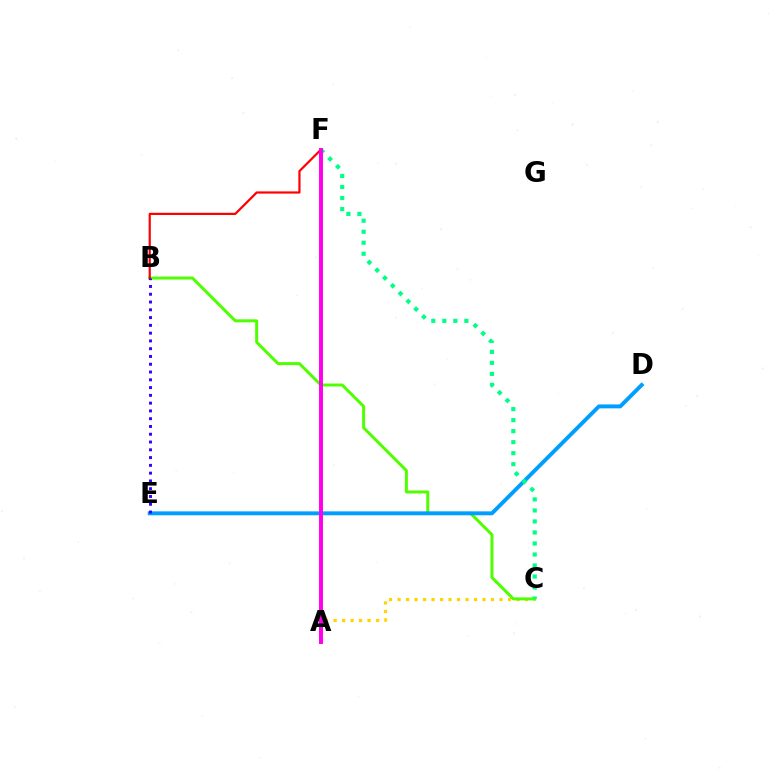{('A', 'C'): [{'color': '#ffd500', 'line_style': 'dotted', 'thickness': 2.31}], ('B', 'C'): [{'color': '#4fff00', 'line_style': 'solid', 'thickness': 2.15}], ('D', 'E'): [{'color': '#009eff', 'line_style': 'solid', 'thickness': 2.82}], ('C', 'F'): [{'color': '#00ff86', 'line_style': 'dotted', 'thickness': 2.99}], ('B', 'F'): [{'color': '#ff0000', 'line_style': 'solid', 'thickness': 1.59}], ('B', 'E'): [{'color': '#3700ff', 'line_style': 'dotted', 'thickness': 2.11}], ('A', 'F'): [{'color': '#ff00ed', 'line_style': 'solid', 'thickness': 2.85}]}